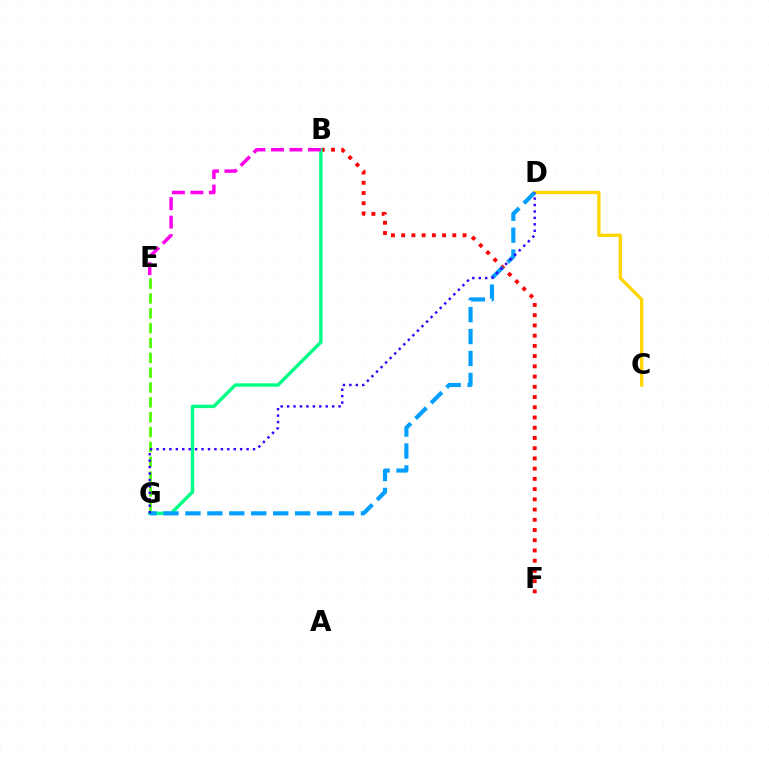{('E', 'G'): [{'color': '#4fff00', 'line_style': 'dashed', 'thickness': 2.02}], ('C', 'D'): [{'color': '#ffd500', 'line_style': 'solid', 'thickness': 2.4}], ('B', 'F'): [{'color': '#ff0000', 'line_style': 'dotted', 'thickness': 2.78}], ('B', 'G'): [{'color': '#00ff86', 'line_style': 'solid', 'thickness': 2.45}], ('D', 'G'): [{'color': '#009eff', 'line_style': 'dashed', 'thickness': 2.98}, {'color': '#3700ff', 'line_style': 'dotted', 'thickness': 1.75}], ('B', 'E'): [{'color': '#ff00ed', 'line_style': 'dashed', 'thickness': 2.51}]}